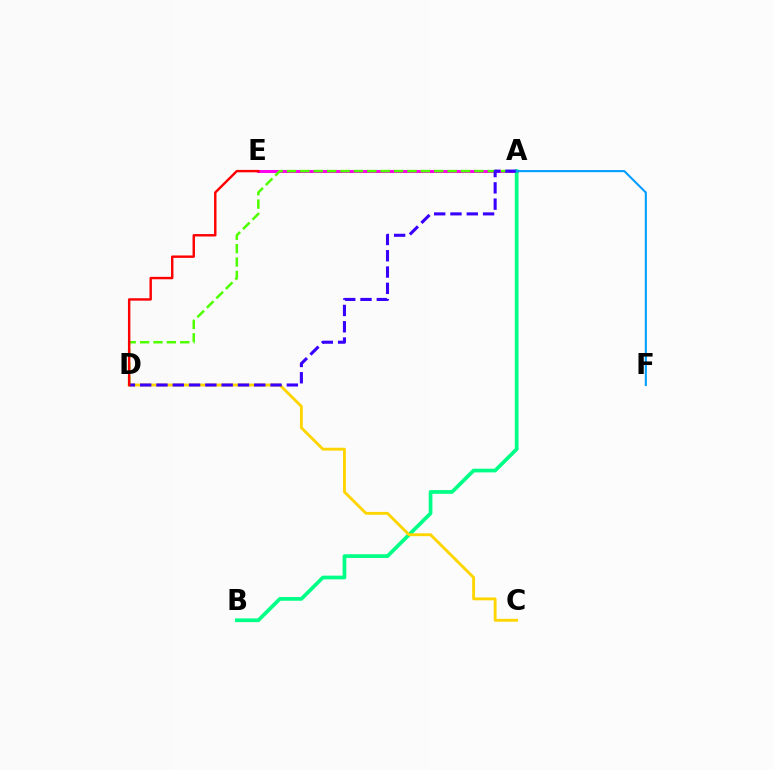{('A', 'E'): [{'color': '#ff00ed', 'line_style': 'solid', 'thickness': 2.18}], ('A', 'D'): [{'color': '#4fff00', 'line_style': 'dashed', 'thickness': 1.82}, {'color': '#3700ff', 'line_style': 'dashed', 'thickness': 2.21}], ('A', 'B'): [{'color': '#00ff86', 'line_style': 'solid', 'thickness': 2.68}], ('C', 'D'): [{'color': '#ffd500', 'line_style': 'solid', 'thickness': 2.06}], ('D', 'E'): [{'color': '#ff0000', 'line_style': 'solid', 'thickness': 1.74}], ('A', 'F'): [{'color': '#009eff', 'line_style': 'solid', 'thickness': 1.51}]}